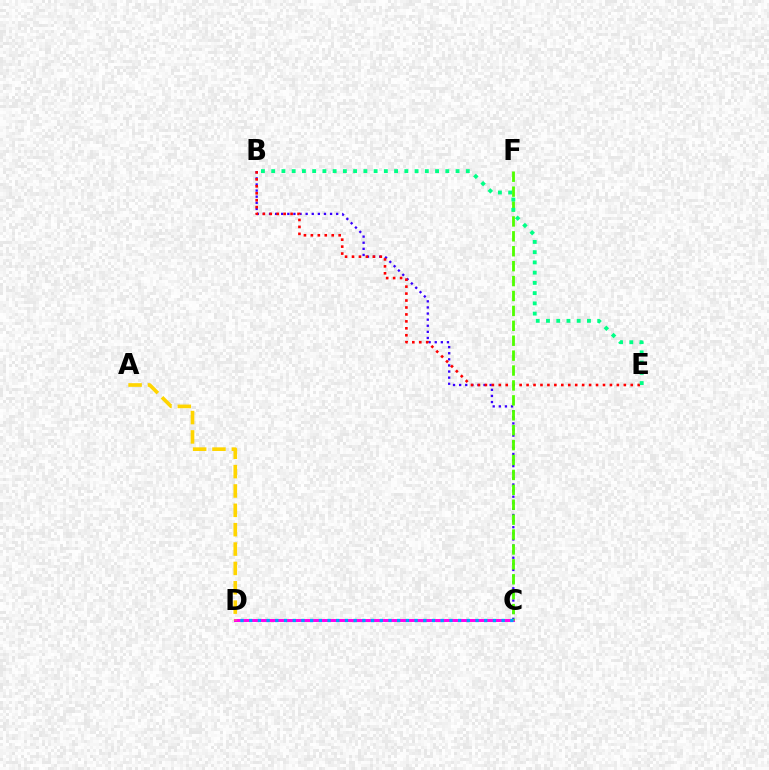{('B', 'C'): [{'color': '#3700ff', 'line_style': 'dotted', 'thickness': 1.66}], ('C', 'D'): [{'color': '#ff00ed', 'line_style': 'solid', 'thickness': 2.14}, {'color': '#009eff', 'line_style': 'dotted', 'thickness': 2.37}], ('B', 'E'): [{'color': '#ff0000', 'line_style': 'dotted', 'thickness': 1.89}, {'color': '#00ff86', 'line_style': 'dotted', 'thickness': 2.78}], ('C', 'F'): [{'color': '#4fff00', 'line_style': 'dashed', 'thickness': 2.03}], ('A', 'D'): [{'color': '#ffd500', 'line_style': 'dashed', 'thickness': 2.63}]}